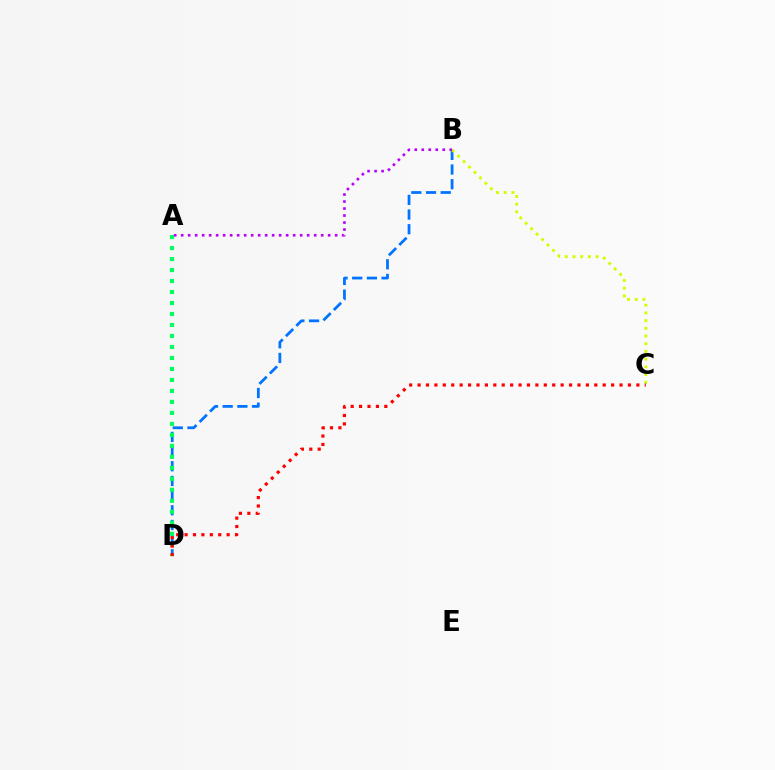{('B', 'D'): [{'color': '#0074ff', 'line_style': 'dashed', 'thickness': 1.99}], ('A', 'D'): [{'color': '#00ff5c', 'line_style': 'dotted', 'thickness': 2.99}], ('B', 'C'): [{'color': '#d1ff00', 'line_style': 'dotted', 'thickness': 2.09}], ('C', 'D'): [{'color': '#ff0000', 'line_style': 'dotted', 'thickness': 2.29}], ('A', 'B'): [{'color': '#b900ff', 'line_style': 'dotted', 'thickness': 1.9}]}